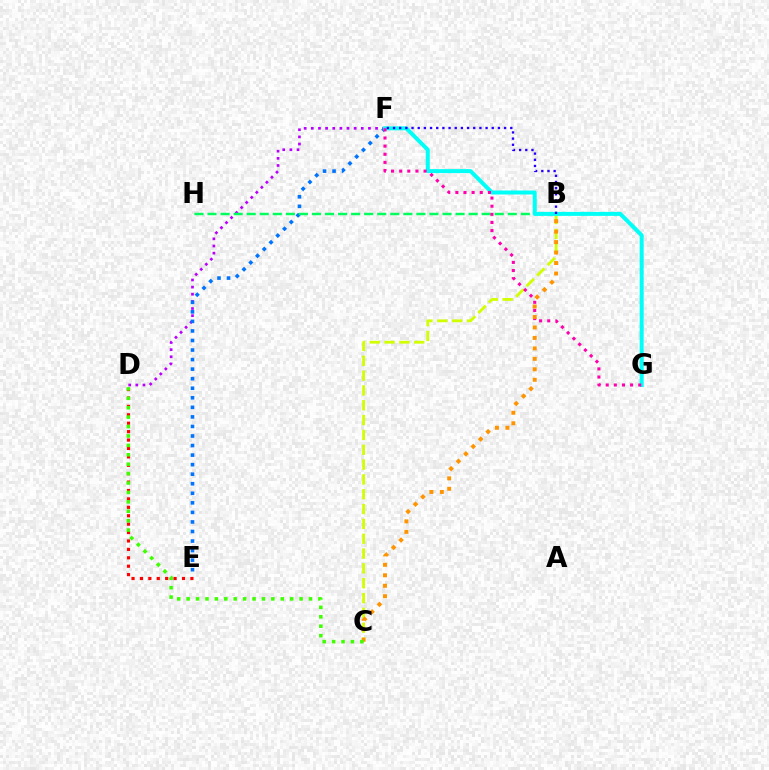{('D', 'F'): [{'color': '#b900ff', 'line_style': 'dotted', 'thickness': 1.94}], ('E', 'F'): [{'color': '#0074ff', 'line_style': 'dotted', 'thickness': 2.59}], ('B', 'H'): [{'color': '#00ff5c', 'line_style': 'dashed', 'thickness': 1.77}], ('D', 'E'): [{'color': '#ff0000', 'line_style': 'dotted', 'thickness': 2.29}], ('B', 'C'): [{'color': '#d1ff00', 'line_style': 'dashed', 'thickness': 2.01}, {'color': '#ff9400', 'line_style': 'dotted', 'thickness': 2.84}], ('F', 'G'): [{'color': '#00fff6', 'line_style': 'solid', 'thickness': 2.87}, {'color': '#ff00ac', 'line_style': 'dotted', 'thickness': 2.21}], ('B', 'F'): [{'color': '#2500ff', 'line_style': 'dotted', 'thickness': 1.68}], ('C', 'D'): [{'color': '#3dff00', 'line_style': 'dotted', 'thickness': 2.56}]}